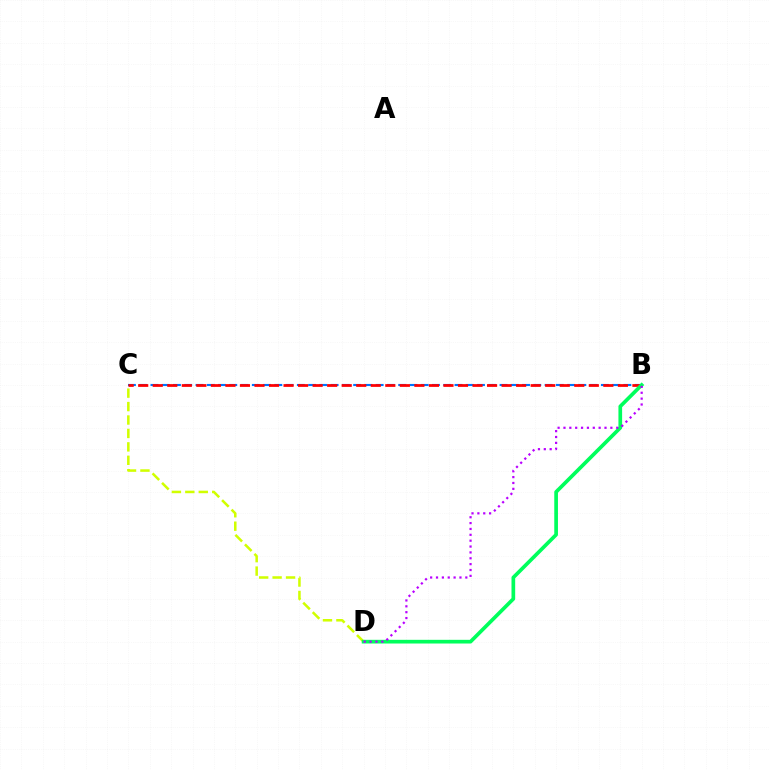{('C', 'D'): [{'color': '#d1ff00', 'line_style': 'dashed', 'thickness': 1.83}], ('B', 'C'): [{'color': '#0074ff', 'line_style': 'dashed', 'thickness': 1.53}, {'color': '#ff0000', 'line_style': 'dashed', 'thickness': 1.97}], ('B', 'D'): [{'color': '#00ff5c', 'line_style': 'solid', 'thickness': 2.66}, {'color': '#b900ff', 'line_style': 'dotted', 'thickness': 1.59}]}